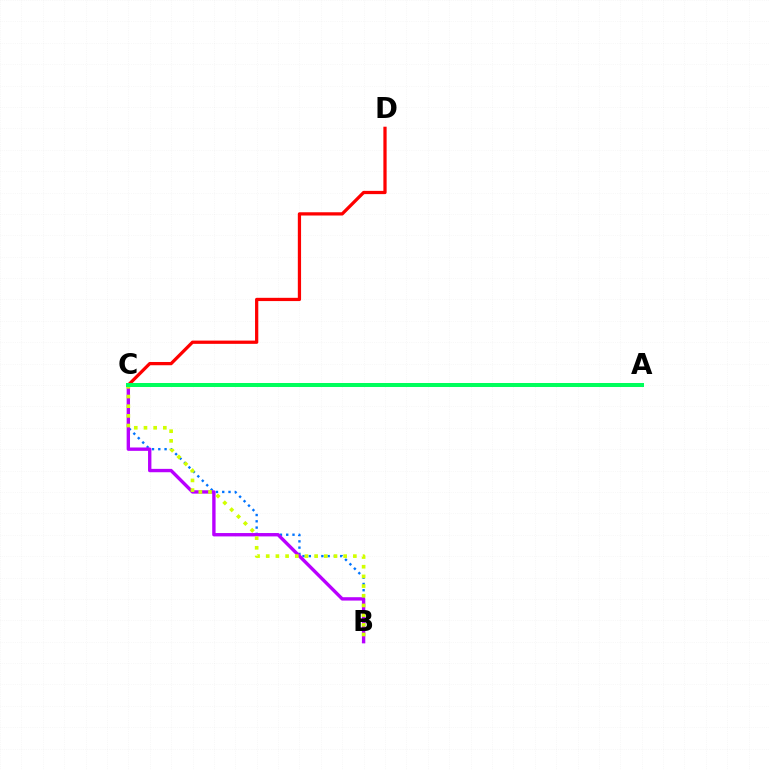{('B', 'C'): [{'color': '#0074ff', 'line_style': 'dotted', 'thickness': 1.71}, {'color': '#b900ff', 'line_style': 'solid', 'thickness': 2.42}, {'color': '#d1ff00', 'line_style': 'dotted', 'thickness': 2.63}], ('C', 'D'): [{'color': '#ff0000', 'line_style': 'solid', 'thickness': 2.34}], ('A', 'C'): [{'color': '#00ff5c', 'line_style': 'solid', 'thickness': 2.89}]}